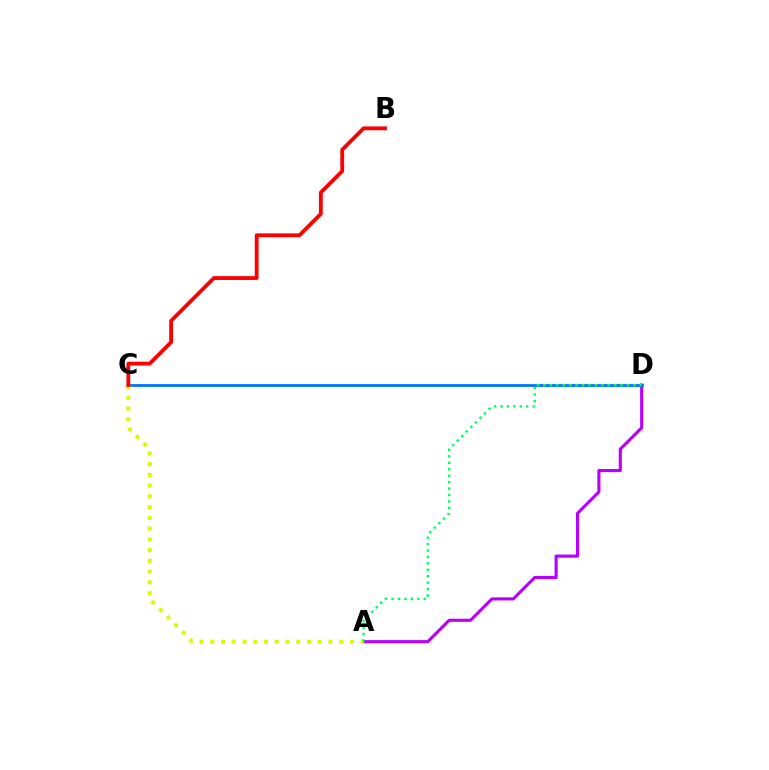{('A', 'D'): [{'color': '#b900ff', 'line_style': 'solid', 'thickness': 2.24}, {'color': '#00ff5c', 'line_style': 'dotted', 'thickness': 1.75}], ('C', 'D'): [{'color': '#0074ff', 'line_style': 'solid', 'thickness': 1.99}], ('A', 'C'): [{'color': '#d1ff00', 'line_style': 'dotted', 'thickness': 2.92}], ('B', 'C'): [{'color': '#ff0000', 'line_style': 'solid', 'thickness': 2.75}]}